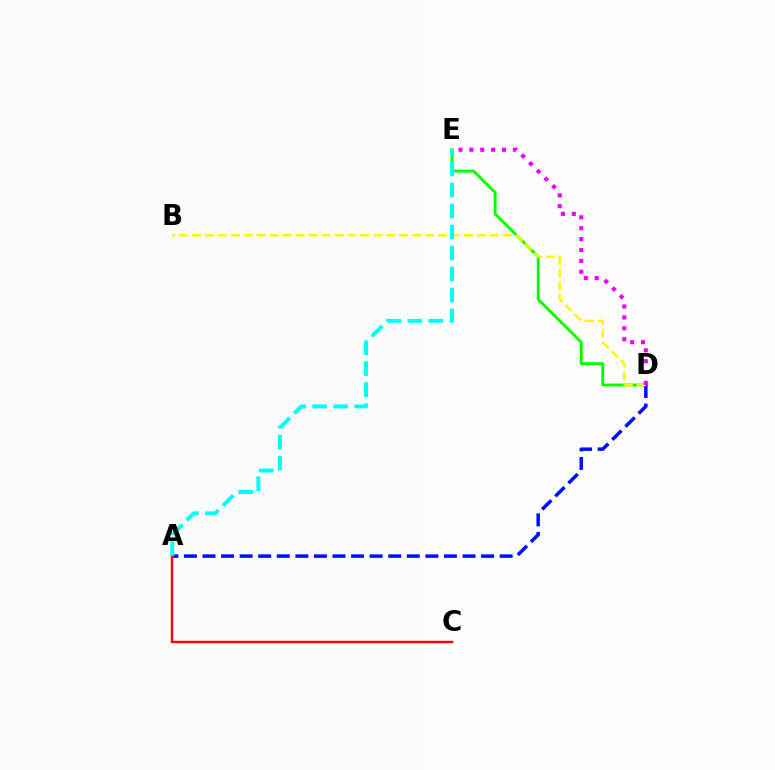{('D', 'E'): [{'color': '#08ff00', 'line_style': 'solid', 'thickness': 2.08}, {'color': '#ee00ff', 'line_style': 'dotted', 'thickness': 2.96}], ('A', 'D'): [{'color': '#0010ff', 'line_style': 'dashed', 'thickness': 2.52}], ('B', 'D'): [{'color': '#fcf500', 'line_style': 'dashed', 'thickness': 1.76}], ('A', 'C'): [{'color': '#ff0000', 'line_style': 'solid', 'thickness': 1.73}], ('A', 'E'): [{'color': '#00fff6', 'line_style': 'dashed', 'thickness': 2.85}]}